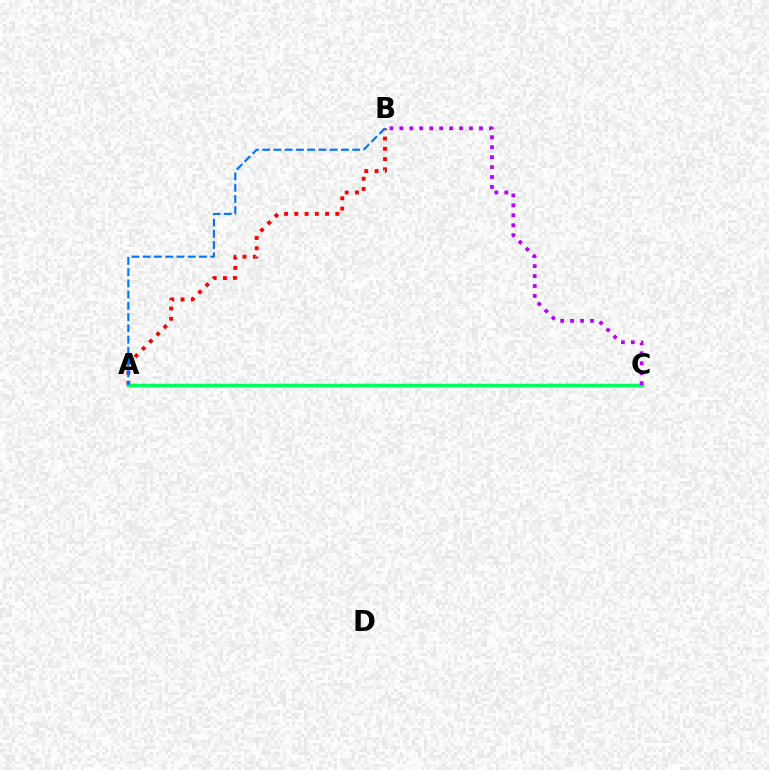{('A', 'B'): [{'color': '#ff0000', 'line_style': 'dotted', 'thickness': 2.79}, {'color': '#0074ff', 'line_style': 'dashed', 'thickness': 1.53}], ('A', 'C'): [{'color': '#d1ff00', 'line_style': 'dotted', 'thickness': 1.55}, {'color': '#00ff5c', 'line_style': 'solid', 'thickness': 2.51}], ('B', 'C'): [{'color': '#b900ff', 'line_style': 'dotted', 'thickness': 2.7}]}